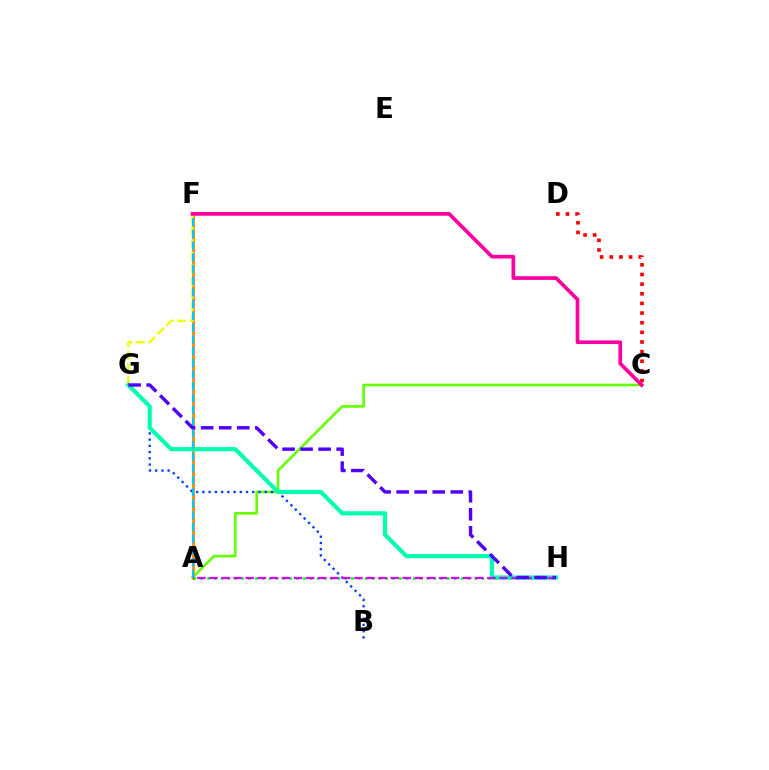{('A', 'C'): [{'color': '#66ff00', 'line_style': 'solid', 'thickness': 1.9}], ('A', 'F'): [{'color': '#ff8800', 'line_style': 'solid', 'thickness': 2.01}, {'color': '#00c7ff', 'line_style': 'dashed', 'thickness': 1.59}], ('A', 'H'): [{'color': '#00ff27', 'line_style': 'dotted', 'thickness': 1.86}, {'color': '#d600ff', 'line_style': 'dashed', 'thickness': 1.64}], ('B', 'G'): [{'color': '#003fff', 'line_style': 'dotted', 'thickness': 1.69}], ('F', 'G'): [{'color': '#eeff00', 'line_style': 'dashed', 'thickness': 1.71}], ('C', 'D'): [{'color': '#ff0000', 'line_style': 'dotted', 'thickness': 2.62}], ('G', 'H'): [{'color': '#00ffaf', 'line_style': 'solid', 'thickness': 3.0}, {'color': '#4f00ff', 'line_style': 'dashed', 'thickness': 2.45}], ('C', 'F'): [{'color': '#ff00a0', 'line_style': 'solid', 'thickness': 2.65}]}